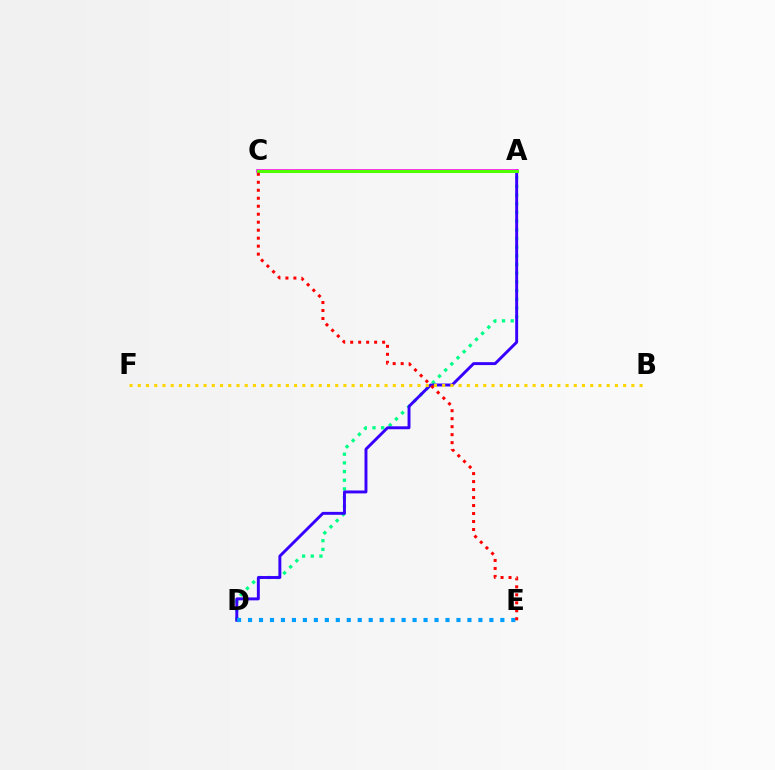{('A', 'D'): [{'color': '#00ff86', 'line_style': 'dotted', 'thickness': 2.36}, {'color': '#3700ff', 'line_style': 'solid', 'thickness': 2.1}], ('D', 'E'): [{'color': '#009eff', 'line_style': 'dotted', 'thickness': 2.98}], ('A', 'C'): [{'color': '#ff00ed', 'line_style': 'solid', 'thickness': 2.57}, {'color': '#4fff00', 'line_style': 'solid', 'thickness': 2.19}], ('C', 'E'): [{'color': '#ff0000', 'line_style': 'dotted', 'thickness': 2.17}], ('B', 'F'): [{'color': '#ffd500', 'line_style': 'dotted', 'thickness': 2.24}]}